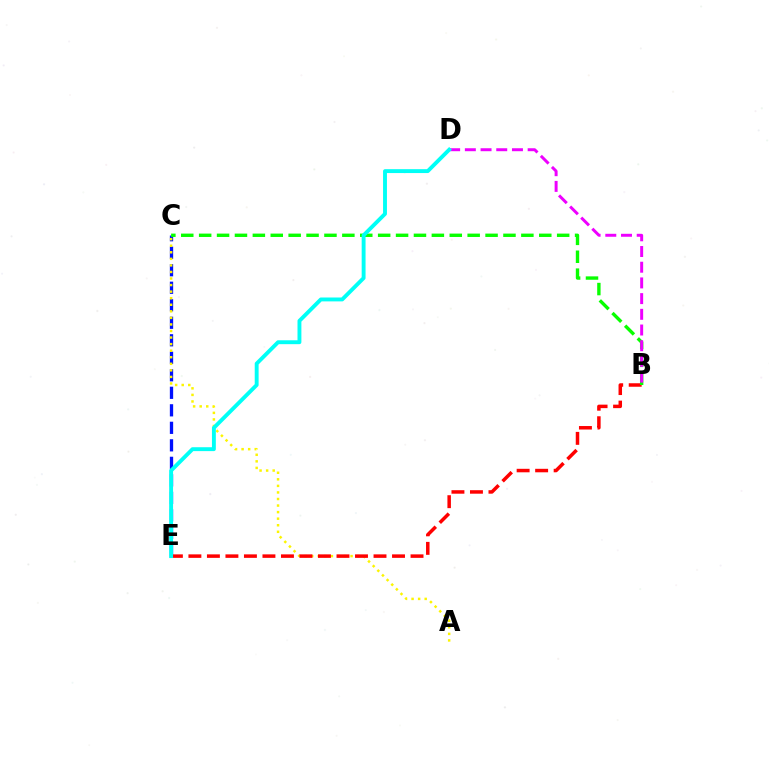{('C', 'E'): [{'color': '#0010ff', 'line_style': 'dashed', 'thickness': 2.38}], ('A', 'C'): [{'color': '#fcf500', 'line_style': 'dotted', 'thickness': 1.78}], ('B', 'E'): [{'color': '#ff0000', 'line_style': 'dashed', 'thickness': 2.51}], ('B', 'C'): [{'color': '#08ff00', 'line_style': 'dashed', 'thickness': 2.43}], ('B', 'D'): [{'color': '#ee00ff', 'line_style': 'dashed', 'thickness': 2.13}], ('D', 'E'): [{'color': '#00fff6', 'line_style': 'solid', 'thickness': 2.8}]}